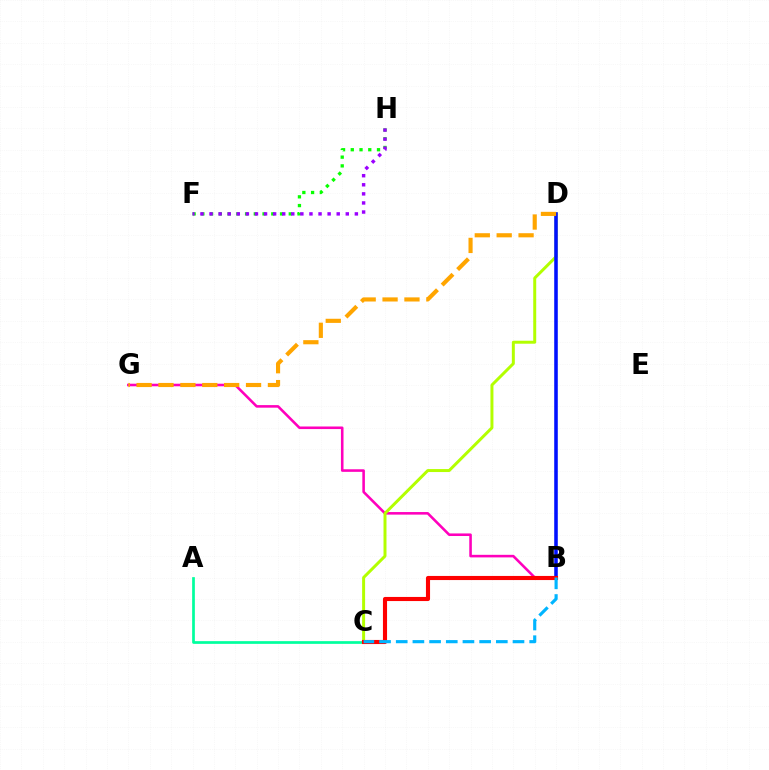{('B', 'G'): [{'color': '#ff00bd', 'line_style': 'solid', 'thickness': 1.85}], ('A', 'C'): [{'color': '#00ff9d', 'line_style': 'solid', 'thickness': 1.95}], ('C', 'D'): [{'color': '#b3ff00', 'line_style': 'solid', 'thickness': 2.14}], ('B', 'D'): [{'color': '#0010ff', 'line_style': 'solid', 'thickness': 2.56}], ('F', 'H'): [{'color': '#08ff00', 'line_style': 'dotted', 'thickness': 2.38}, {'color': '#9b00ff', 'line_style': 'dotted', 'thickness': 2.47}], ('D', 'G'): [{'color': '#ffa500', 'line_style': 'dashed', 'thickness': 2.97}], ('B', 'C'): [{'color': '#ff0000', 'line_style': 'solid', 'thickness': 2.96}, {'color': '#00b5ff', 'line_style': 'dashed', 'thickness': 2.27}]}